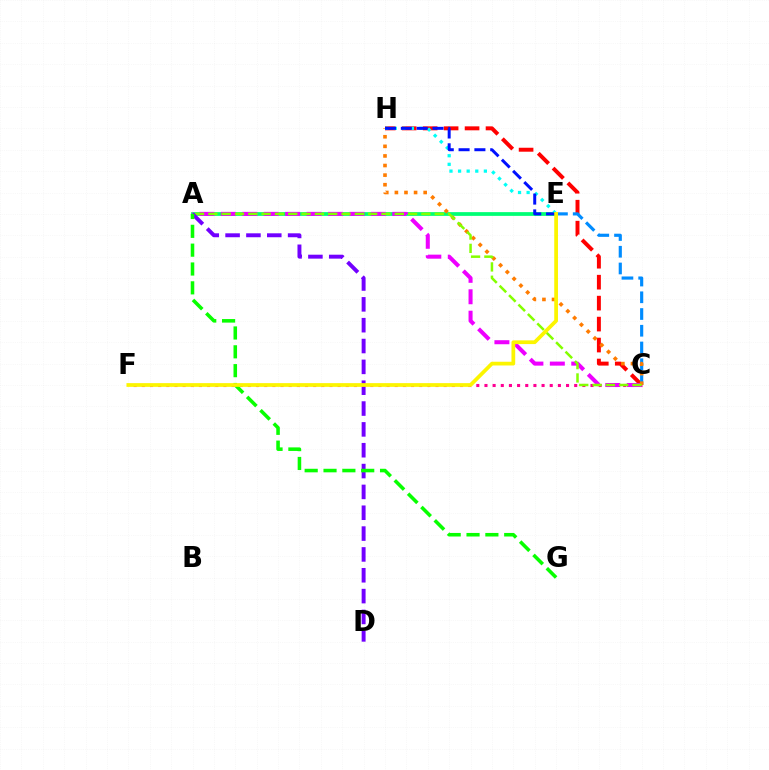{('C', 'H'): [{'color': '#ff0000', 'line_style': 'dashed', 'thickness': 2.85}, {'color': '#ff7c00', 'line_style': 'dotted', 'thickness': 2.61}], ('C', 'E'): [{'color': '#008cff', 'line_style': 'dashed', 'thickness': 2.27}], ('C', 'F'): [{'color': '#ff0094', 'line_style': 'dotted', 'thickness': 2.22}], ('A', 'E'): [{'color': '#00ff74', 'line_style': 'solid', 'thickness': 2.69}], ('E', 'H'): [{'color': '#00fff6', 'line_style': 'dotted', 'thickness': 2.34}, {'color': '#0010ff', 'line_style': 'dashed', 'thickness': 2.15}], ('A', 'C'): [{'color': '#ee00ff', 'line_style': 'dashed', 'thickness': 2.91}, {'color': '#84ff00', 'line_style': 'dashed', 'thickness': 1.81}], ('A', 'D'): [{'color': '#7200ff', 'line_style': 'dashed', 'thickness': 2.83}], ('A', 'G'): [{'color': '#08ff00', 'line_style': 'dashed', 'thickness': 2.56}], ('E', 'F'): [{'color': '#fcf500', 'line_style': 'solid', 'thickness': 2.69}]}